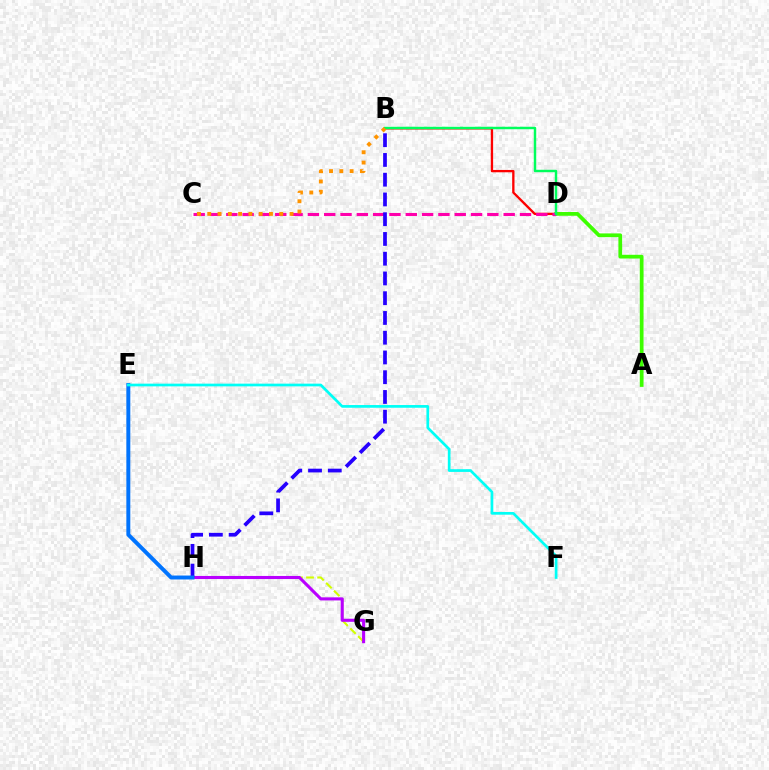{('B', 'D'): [{'color': '#ff0000', 'line_style': 'solid', 'thickness': 1.68}, {'color': '#00ff5c', 'line_style': 'solid', 'thickness': 1.76}], ('A', 'D'): [{'color': '#3dff00', 'line_style': 'solid', 'thickness': 2.7}], ('C', 'D'): [{'color': '#ff00ac', 'line_style': 'dashed', 'thickness': 2.22}], ('G', 'H'): [{'color': '#d1ff00', 'line_style': 'dashed', 'thickness': 1.51}, {'color': '#b900ff', 'line_style': 'solid', 'thickness': 2.22}], ('B', 'H'): [{'color': '#2500ff', 'line_style': 'dashed', 'thickness': 2.68}], ('E', 'H'): [{'color': '#0074ff', 'line_style': 'solid', 'thickness': 2.84}], ('B', 'C'): [{'color': '#ff9400', 'line_style': 'dotted', 'thickness': 2.79}], ('E', 'F'): [{'color': '#00fff6', 'line_style': 'solid', 'thickness': 1.95}]}